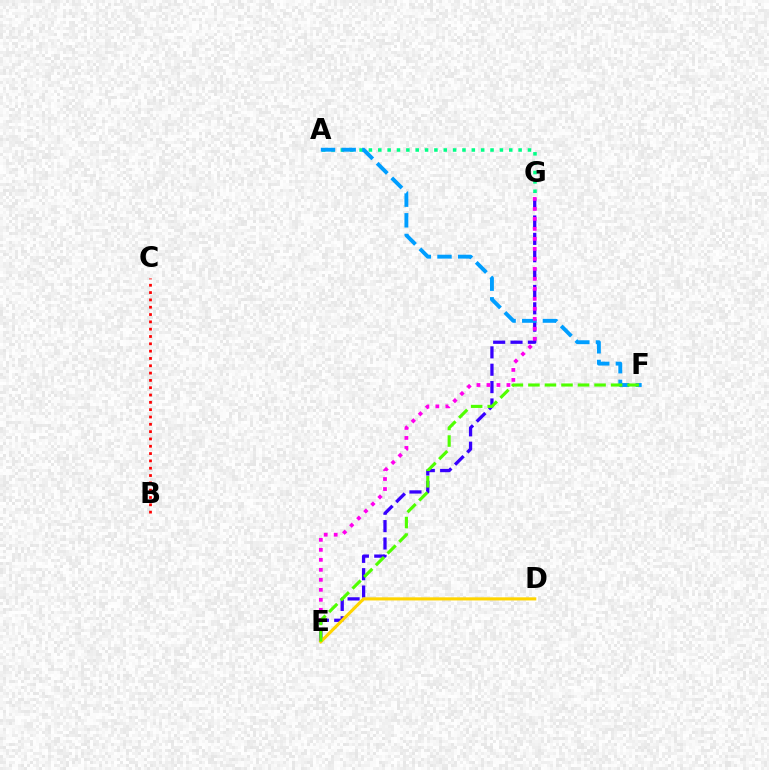{('E', 'G'): [{'color': '#3700ff', 'line_style': 'dashed', 'thickness': 2.36}, {'color': '#ff00ed', 'line_style': 'dotted', 'thickness': 2.72}], ('A', 'G'): [{'color': '#00ff86', 'line_style': 'dotted', 'thickness': 2.54}], ('A', 'F'): [{'color': '#009eff', 'line_style': 'dashed', 'thickness': 2.8}], ('D', 'E'): [{'color': '#ffd500', 'line_style': 'solid', 'thickness': 2.24}], ('E', 'F'): [{'color': '#4fff00', 'line_style': 'dashed', 'thickness': 2.25}], ('B', 'C'): [{'color': '#ff0000', 'line_style': 'dotted', 'thickness': 1.99}]}